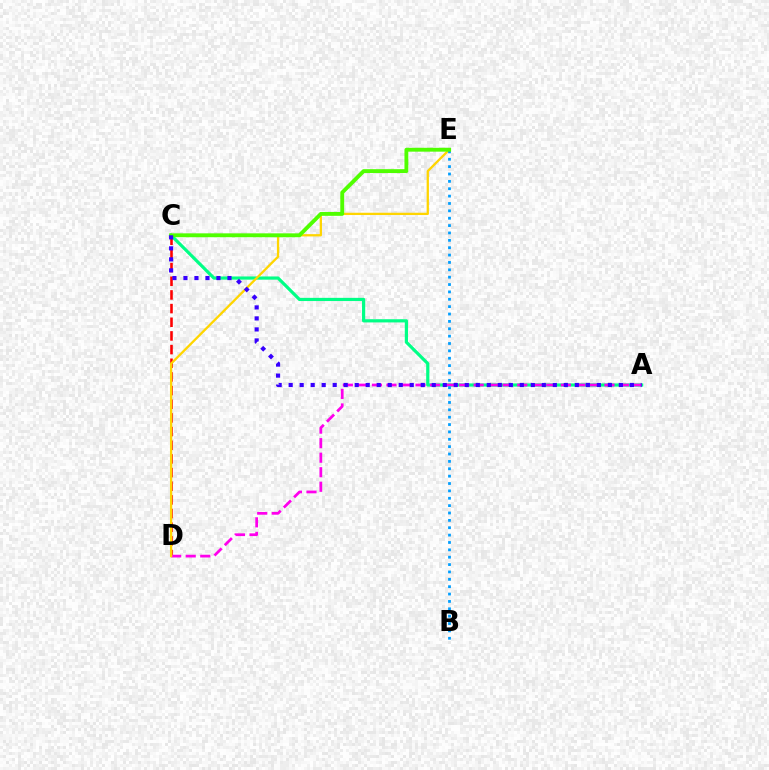{('A', 'C'): [{'color': '#00ff86', 'line_style': 'solid', 'thickness': 2.3}, {'color': '#3700ff', 'line_style': 'dotted', 'thickness': 2.99}], ('C', 'D'): [{'color': '#ff0000', 'line_style': 'dashed', 'thickness': 1.86}], ('A', 'D'): [{'color': '#ff00ed', 'line_style': 'dashed', 'thickness': 1.97}], ('D', 'E'): [{'color': '#ffd500', 'line_style': 'solid', 'thickness': 1.64}], ('B', 'E'): [{'color': '#009eff', 'line_style': 'dotted', 'thickness': 2.0}], ('C', 'E'): [{'color': '#4fff00', 'line_style': 'solid', 'thickness': 2.79}]}